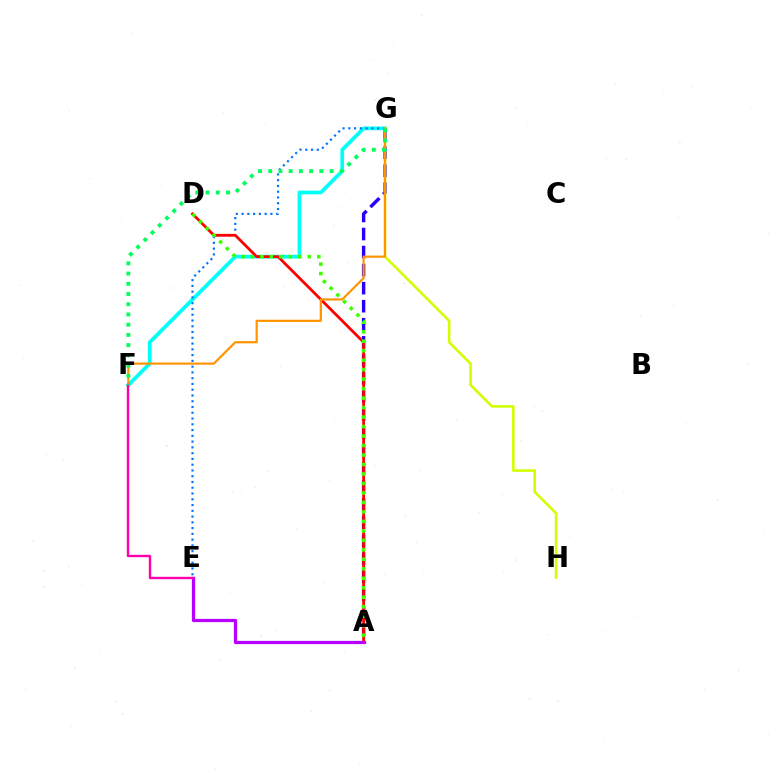{('A', 'G'): [{'color': '#2500ff', 'line_style': 'dashed', 'thickness': 2.45}], ('F', 'G'): [{'color': '#00fff6', 'line_style': 'solid', 'thickness': 2.68}, {'color': '#ff9400', 'line_style': 'solid', 'thickness': 1.58}, {'color': '#00ff5c', 'line_style': 'dotted', 'thickness': 2.78}], ('E', 'G'): [{'color': '#0074ff', 'line_style': 'dotted', 'thickness': 1.57}], ('A', 'D'): [{'color': '#ff0000', 'line_style': 'solid', 'thickness': 2.0}, {'color': '#3dff00', 'line_style': 'dotted', 'thickness': 2.58}], ('A', 'E'): [{'color': '#b900ff', 'line_style': 'solid', 'thickness': 2.33}], ('G', 'H'): [{'color': '#d1ff00', 'line_style': 'solid', 'thickness': 1.86}], ('E', 'F'): [{'color': '#ff00ac', 'line_style': 'solid', 'thickness': 1.72}]}